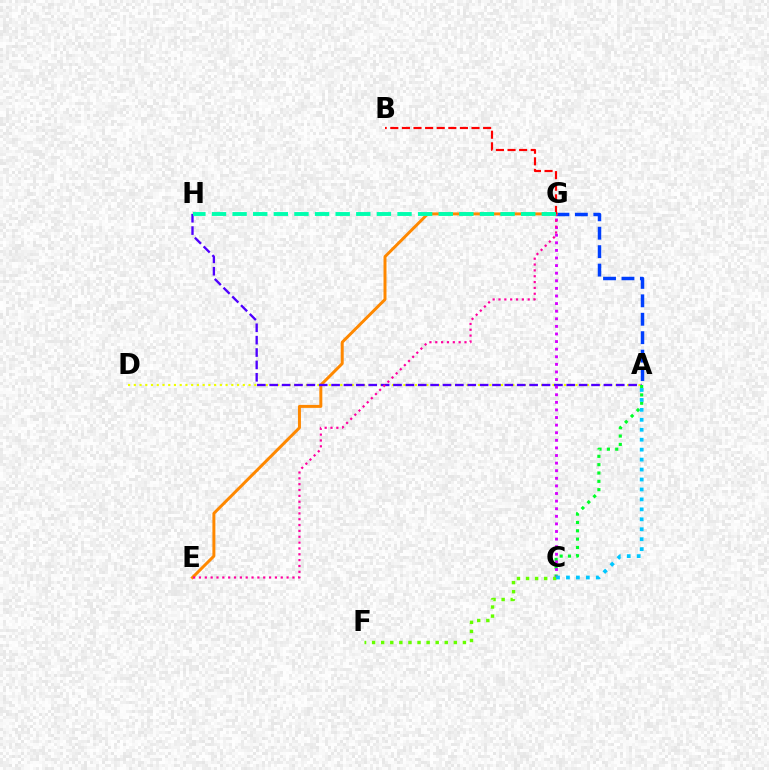{('A', 'D'): [{'color': '#eeff00', 'line_style': 'dotted', 'thickness': 1.56}], ('A', 'G'): [{'color': '#003fff', 'line_style': 'dashed', 'thickness': 2.5}], ('E', 'G'): [{'color': '#ff8800', 'line_style': 'solid', 'thickness': 2.14}, {'color': '#ff00a0', 'line_style': 'dotted', 'thickness': 1.59}], ('A', 'H'): [{'color': '#4f00ff', 'line_style': 'dashed', 'thickness': 1.68}], ('A', 'C'): [{'color': '#00ff27', 'line_style': 'dotted', 'thickness': 2.26}, {'color': '#00c7ff', 'line_style': 'dotted', 'thickness': 2.7}], ('C', 'G'): [{'color': '#d600ff', 'line_style': 'dotted', 'thickness': 2.06}], ('B', 'G'): [{'color': '#ff0000', 'line_style': 'dashed', 'thickness': 1.58}], ('C', 'F'): [{'color': '#66ff00', 'line_style': 'dotted', 'thickness': 2.47}], ('G', 'H'): [{'color': '#00ffaf', 'line_style': 'dashed', 'thickness': 2.8}]}